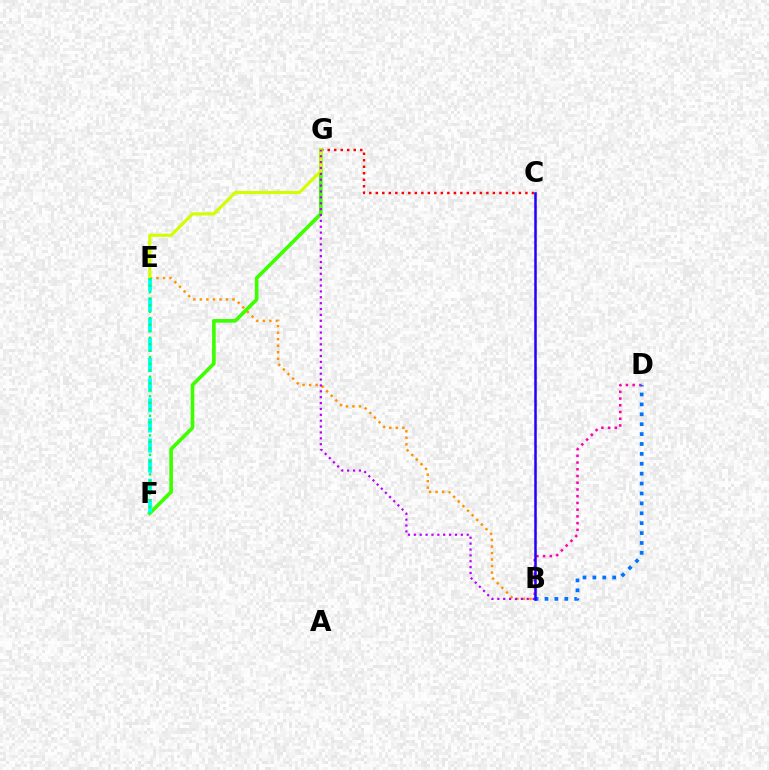{('C', 'G'): [{'color': '#ff0000', 'line_style': 'dotted', 'thickness': 1.77}], ('B', 'E'): [{'color': '#ff9400', 'line_style': 'dotted', 'thickness': 1.77}], ('F', 'G'): [{'color': '#3dff00', 'line_style': 'solid', 'thickness': 2.61}], ('E', 'G'): [{'color': '#d1ff00', 'line_style': 'solid', 'thickness': 2.25}], ('B', 'D'): [{'color': '#ff00ac', 'line_style': 'dotted', 'thickness': 1.83}, {'color': '#0074ff', 'line_style': 'dotted', 'thickness': 2.69}], ('E', 'F'): [{'color': '#00fff6', 'line_style': 'dashed', 'thickness': 2.74}, {'color': '#00ff5c', 'line_style': 'dotted', 'thickness': 1.77}], ('B', 'G'): [{'color': '#b900ff', 'line_style': 'dotted', 'thickness': 1.6}], ('B', 'C'): [{'color': '#2500ff', 'line_style': 'solid', 'thickness': 1.81}]}